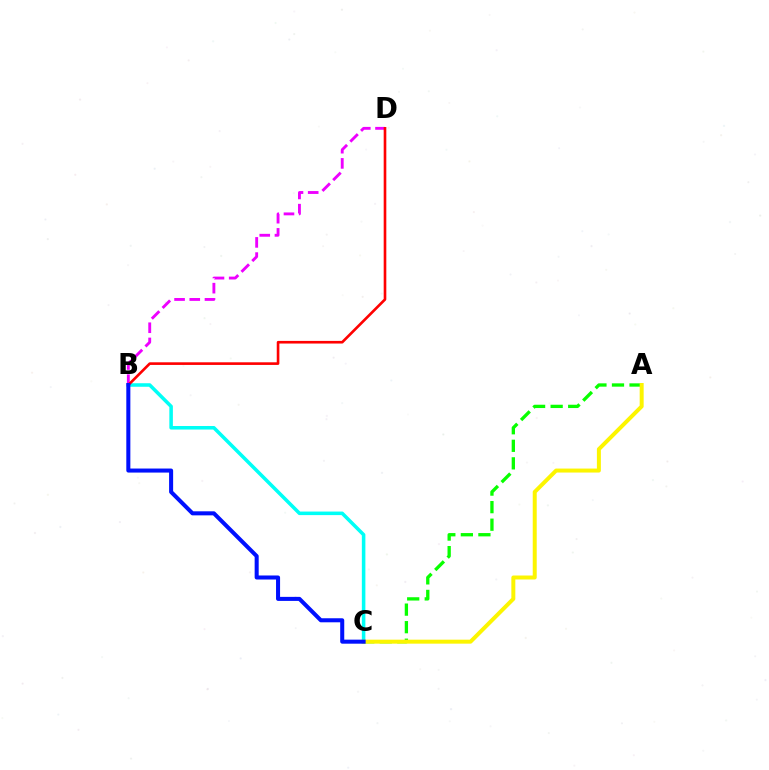{('B', 'C'): [{'color': '#00fff6', 'line_style': 'solid', 'thickness': 2.55}, {'color': '#0010ff', 'line_style': 'solid', 'thickness': 2.91}], ('A', 'C'): [{'color': '#08ff00', 'line_style': 'dashed', 'thickness': 2.38}, {'color': '#fcf500', 'line_style': 'solid', 'thickness': 2.87}], ('B', 'D'): [{'color': '#ee00ff', 'line_style': 'dashed', 'thickness': 2.07}, {'color': '#ff0000', 'line_style': 'solid', 'thickness': 1.89}]}